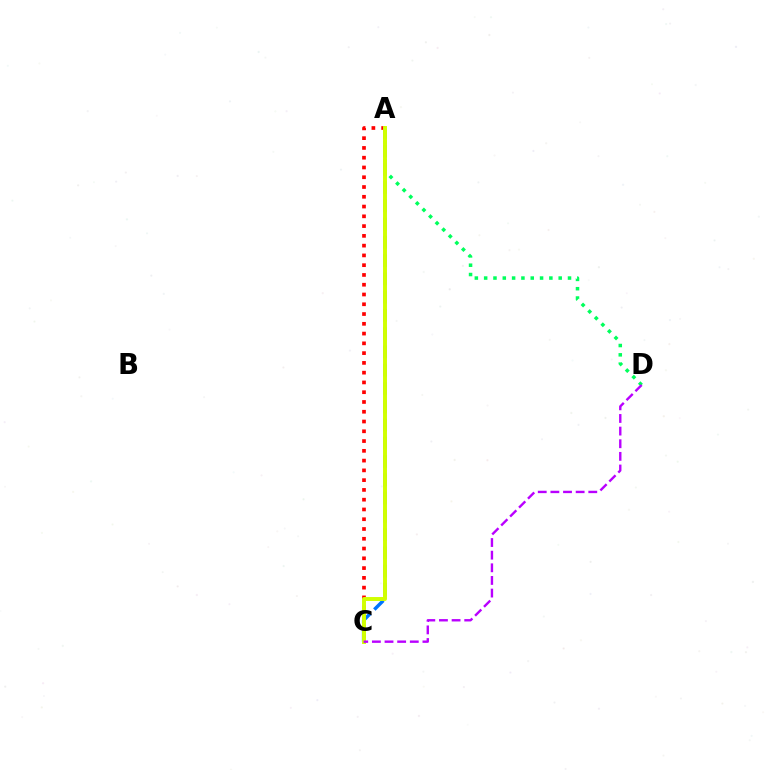{('A', 'C'): [{'color': '#ff0000', 'line_style': 'dotted', 'thickness': 2.65}, {'color': '#0074ff', 'line_style': 'dashed', 'thickness': 2.48}, {'color': '#d1ff00', 'line_style': 'solid', 'thickness': 2.84}], ('A', 'D'): [{'color': '#00ff5c', 'line_style': 'dotted', 'thickness': 2.53}], ('C', 'D'): [{'color': '#b900ff', 'line_style': 'dashed', 'thickness': 1.72}]}